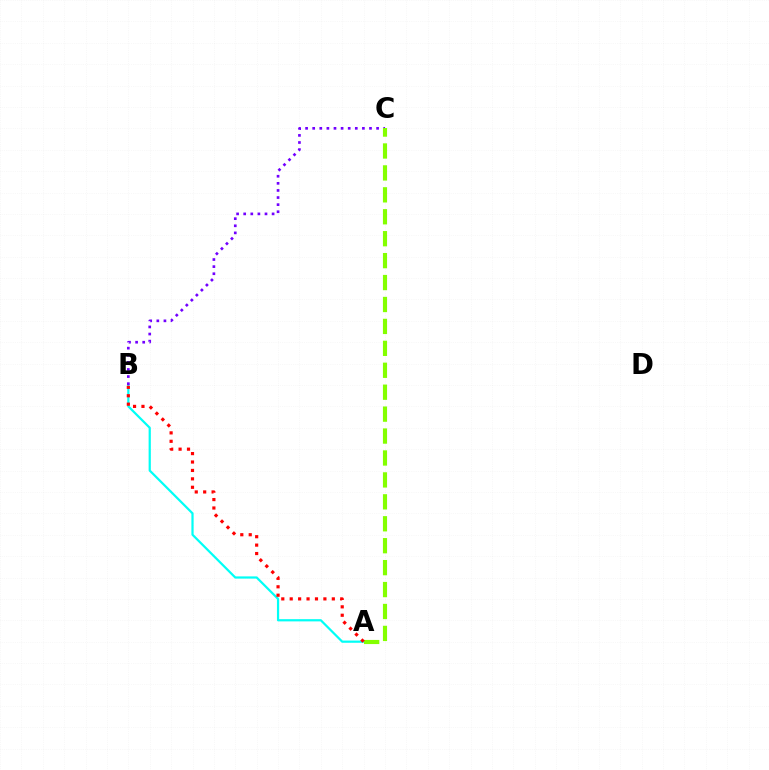{('A', 'B'): [{'color': '#00fff6', 'line_style': 'solid', 'thickness': 1.6}, {'color': '#ff0000', 'line_style': 'dotted', 'thickness': 2.29}], ('B', 'C'): [{'color': '#7200ff', 'line_style': 'dotted', 'thickness': 1.93}], ('A', 'C'): [{'color': '#84ff00', 'line_style': 'dashed', 'thickness': 2.98}]}